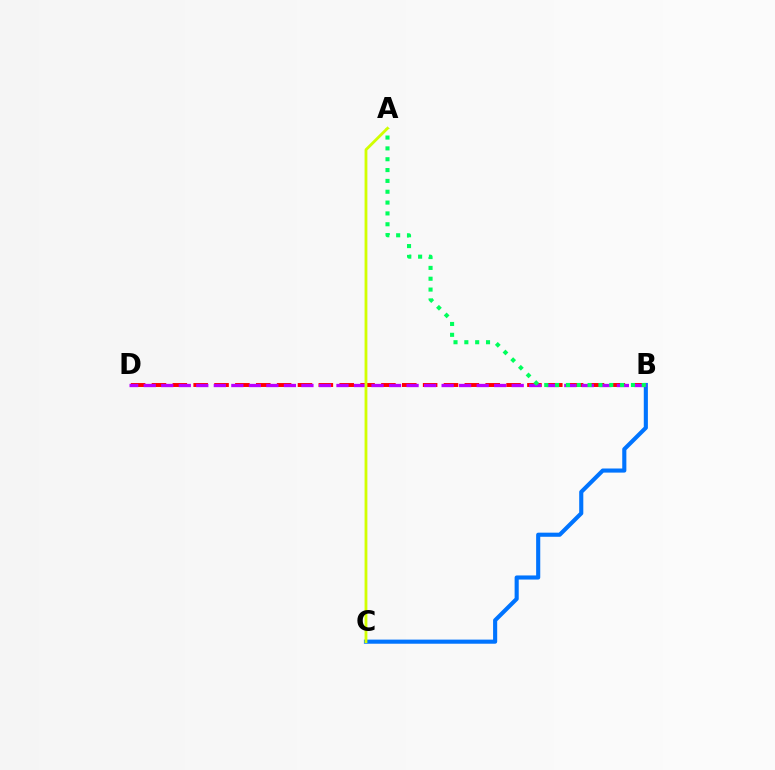{('B', 'D'): [{'color': '#ff0000', 'line_style': 'dashed', 'thickness': 2.83}, {'color': '#b900ff', 'line_style': 'dashed', 'thickness': 2.38}], ('B', 'C'): [{'color': '#0074ff', 'line_style': 'solid', 'thickness': 2.96}], ('A', 'B'): [{'color': '#00ff5c', 'line_style': 'dotted', 'thickness': 2.94}], ('A', 'C'): [{'color': '#d1ff00', 'line_style': 'solid', 'thickness': 2.02}]}